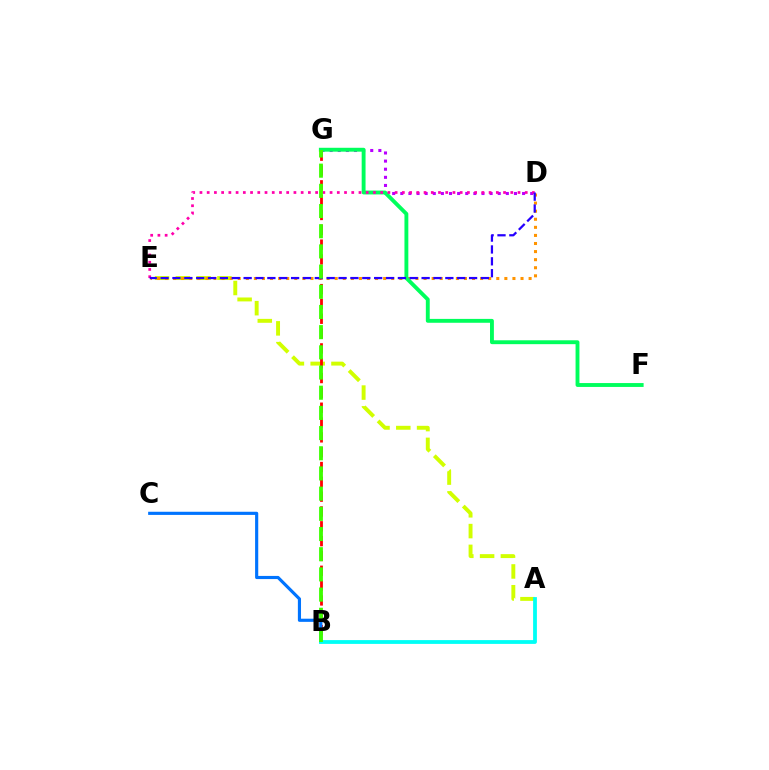{('A', 'E'): [{'color': '#d1ff00', 'line_style': 'dashed', 'thickness': 2.82}], ('D', 'G'): [{'color': '#b900ff', 'line_style': 'dotted', 'thickness': 2.21}], ('D', 'E'): [{'color': '#ff9400', 'line_style': 'dotted', 'thickness': 2.2}, {'color': '#ff00ac', 'line_style': 'dotted', 'thickness': 1.96}, {'color': '#2500ff', 'line_style': 'dashed', 'thickness': 1.61}], ('B', 'G'): [{'color': '#ff0000', 'line_style': 'dashed', 'thickness': 2.01}, {'color': '#3dff00', 'line_style': 'dashed', 'thickness': 2.74}], ('F', 'G'): [{'color': '#00ff5c', 'line_style': 'solid', 'thickness': 2.79}], ('B', 'C'): [{'color': '#0074ff', 'line_style': 'solid', 'thickness': 2.27}], ('A', 'B'): [{'color': '#00fff6', 'line_style': 'solid', 'thickness': 2.73}]}